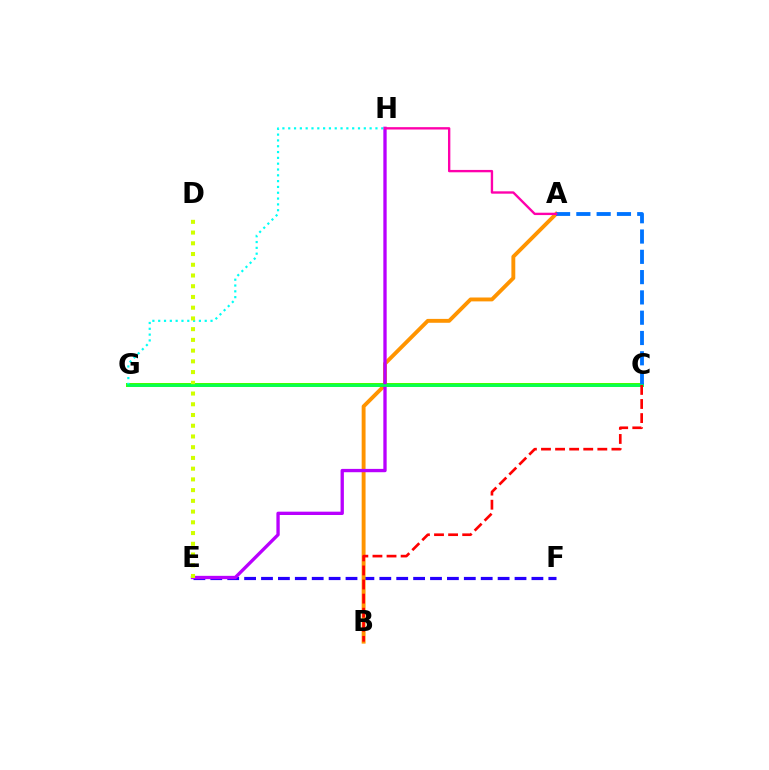{('E', 'F'): [{'color': '#2500ff', 'line_style': 'dashed', 'thickness': 2.3}], ('A', 'B'): [{'color': '#ff9400', 'line_style': 'solid', 'thickness': 2.8}], ('C', 'G'): [{'color': '#3dff00', 'line_style': 'solid', 'thickness': 2.85}, {'color': '#00ff5c', 'line_style': 'solid', 'thickness': 1.82}], ('E', 'H'): [{'color': '#b900ff', 'line_style': 'solid', 'thickness': 2.39}], ('A', 'C'): [{'color': '#0074ff', 'line_style': 'dashed', 'thickness': 2.76}], ('G', 'H'): [{'color': '#00fff6', 'line_style': 'dotted', 'thickness': 1.58}], ('A', 'H'): [{'color': '#ff00ac', 'line_style': 'solid', 'thickness': 1.7}], ('D', 'E'): [{'color': '#d1ff00', 'line_style': 'dotted', 'thickness': 2.92}], ('B', 'C'): [{'color': '#ff0000', 'line_style': 'dashed', 'thickness': 1.91}]}